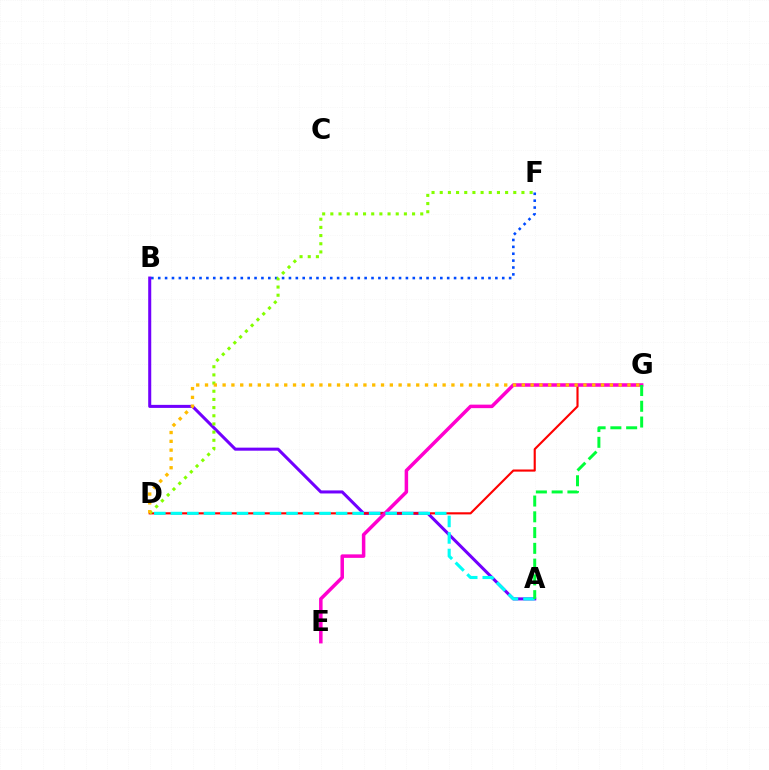{('B', 'F'): [{'color': '#004bff', 'line_style': 'dotted', 'thickness': 1.87}], ('A', 'B'): [{'color': '#7200ff', 'line_style': 'solid', 'thickness': 2.19}], ('D', 'G'): [{'color': '#ff0000', 'line_style': 'solid', 'thickness': 1.54}, {'color': '#ffbd00', 'line_style': 'dotted', 'thickness': 2.39}], ('E', 'G'): [{'color': '#ff00cf', 'line_style': 'solid', 'thickness': 2.52}], ('A', 'D'): [{'color': '#00fff6', 'line_style': 'dashed', 'thickness': 2.24}], ('D', 'F'): [{'color': '#84ff00', 'line_style': 'dotted', 'thickness': 2.22}], ('A', 'G'): [{'color': '#00ff39', 'line_style': 'dashed', 'thickness': 2.14}]}